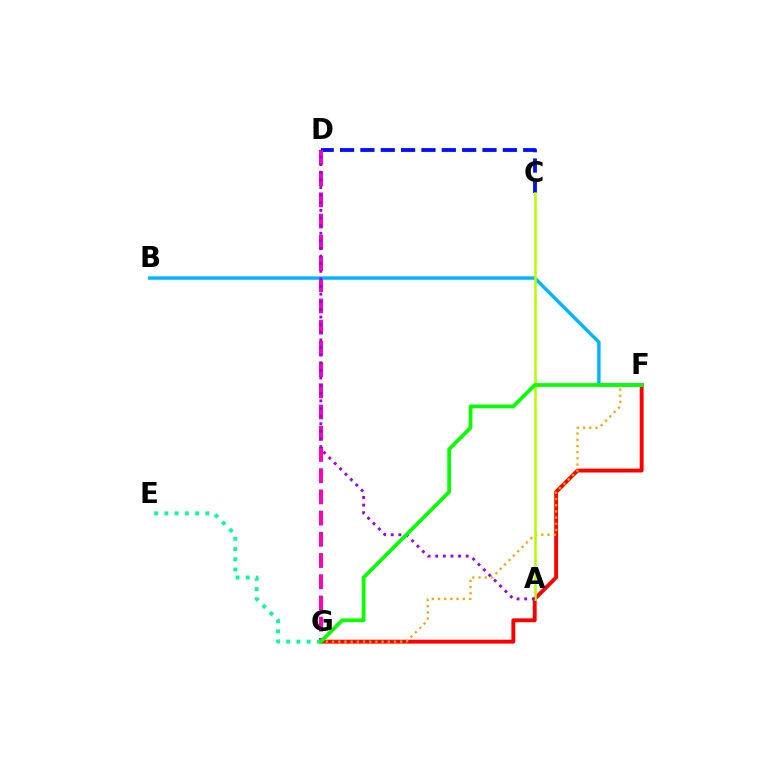{('C', 'D'): [{'color': '#0010ff', 'line_style': 'dashed', 'thickness': 2.76}], ('F', 'G'): [{'color': '#ff0000', 'line_style': 'solid', 'thickness': 2.8}, {'color': '#ffa500', 'line_style': 'dotted', 'thickness': 1.68}, {'color': '#08ff00', 'line_style': 'solid', 'thickness': 2.68}], ('D', 'G'): [{'color': '#ff00bd', 'line_style': 'dashed', 'thickness': 2.88}], ('B', 'F'): [{'color': '#00b5ff', 'line_style': 'solid', 'thickness': 2.45}], ('A', 'C'): [{'color': '#b3ff00', 'line_style': 'solid', 'thickness': 1.82}], ('E', 'G'): [{'color': '#00ff9d', 'line_style': 'dotted', 'thickness': 2.78}], ('A', 'D'): [{'color': '#9b00ff', 'line_style': 'dotted', 'thickness': 2.07}]}